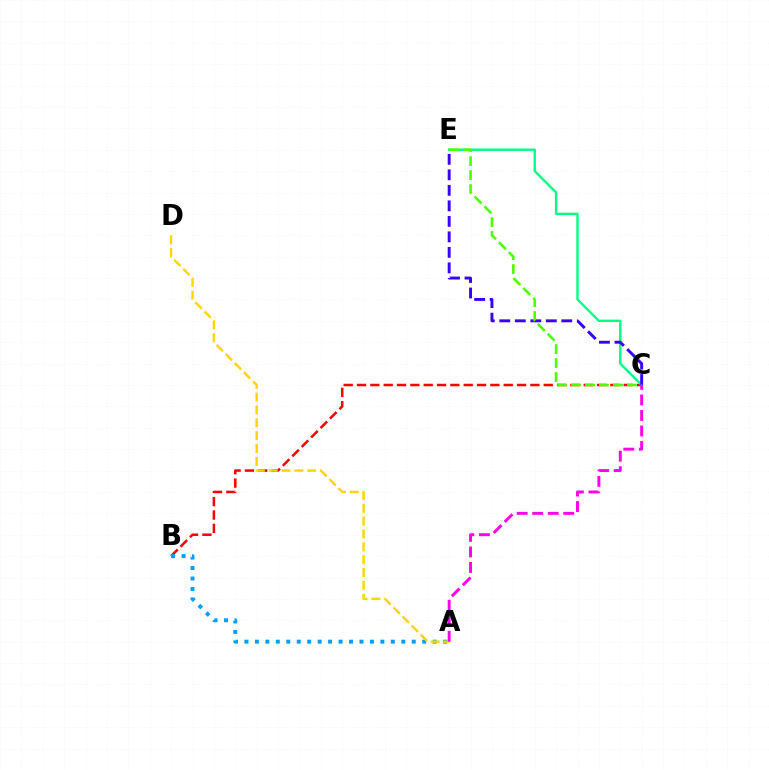{('B', 'C'): [{'color': '#ff0000', 'line_style': 'dashed', 'thickness': 1.81}], ('A', 'B'): [{'color': '#009eff', 'line_style': 'dotted', 'thickness': 2.84}], ('C', 'E'): [{'color': '#00ff86', 'line_style': 'solid', 'thickness': 1.72}, {'color': '#3700ff', 'line_style': 'dashed', 'thickness': 2.11}, {'color': '#4fff00', 'line_style': 'dashed', 'thickness': 1.9}], ('A', 'D'): [{'color': '#ffd500', 'line_style': 'dashed', 'thickness': 1.75}], ('A', 'C'): [{'color': '#ff00ed', 'line_style': 'dashed', 'thickness': 2.11}]}